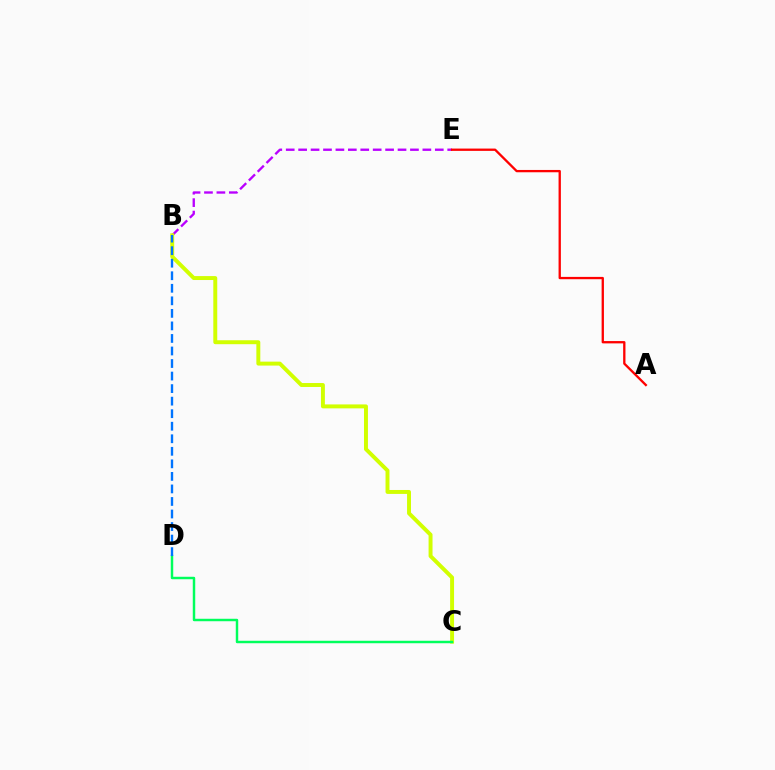{('B', 'E'): [{'color': '#b900ff', 'line_style': 'dashed', 'thickness': 1.69}], ('A', 'E'): [{'color': '#ff0000', 'line_style': 'solid', 'thickness': 1.66}], ('B', 'C'): [{'color': '#d1ff00', 'line_style': 'solid', 'thickness': 2.84}], ('C', 'D'): [{'color': '#00ff5c', 'line_style': 'solid', 'thickness': 1.77}], ('B', 'D'): [{'color': '#0074ff', 'line_style': 'dashed', 'thickness': 1.7}]}